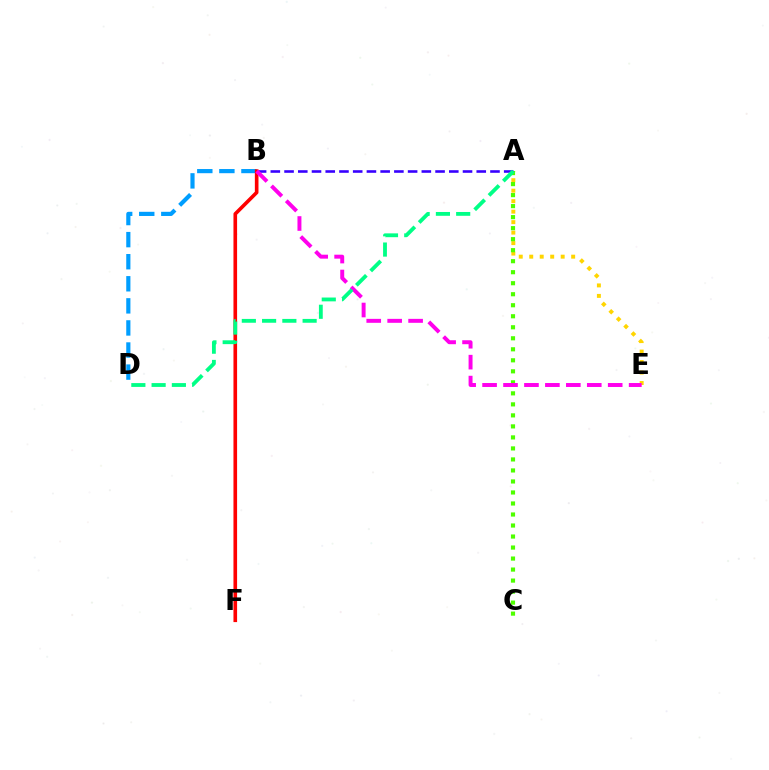{('B', 'D'): [{'color': '#009eff', 'line_style': 'dashed', 'thickness': 3.0}], ('A', 'E'): [{'color': '#ffd500', 'line_style': 'dotted', 'thickness': 2.85}], ('A', 'C'): [{'color': '#4fff00', 'line_style': 'dotted', 'thickness': 2.99}], ('A', 'B'): [{'color': '#3700ff', 'line_style': 'dashed', 'thickness': 1.86}], ('B', 'F'): [{'color': '#ff0000', 'line_style': 'solid', 'thickness': 2.61}], ('B', 'E'): [{'color': '#ff00ed', 'line_style': 'dashed', 'thickness': 2.84}], ('A', 'D'): [{'color': '#00ff86', 'line_style': 'dashed', 'thickness': 2.75}]}